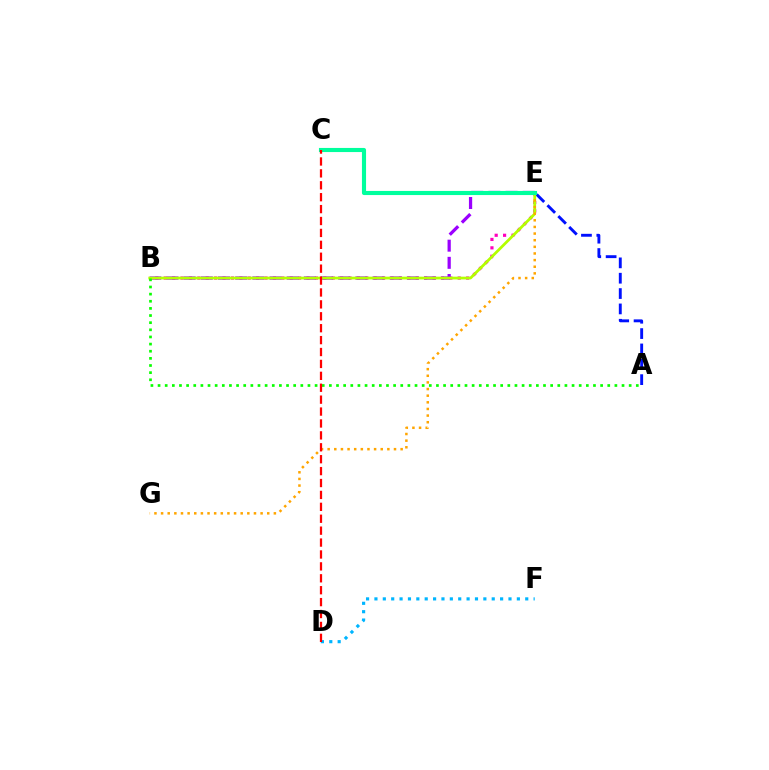{('B', 'E'): [{'color': '#ff00bd', 'line_style': 'dotted', 'thickness': 2.28}, {'color': '#9b00ff', 'line_style': 'dashed', 'thickness': 2.33}, {'color': '#b3ff00', 'line_style': 'solid', 'thickness': 1.99}], ('A', 'E'): [{'color': '#0010ff', 'line_style': 'dashed', 'thickness': 2.09}], ('D', 'F'): [{'color': '#00b5ff', 'line_style': 'dotted', 'thickness': 2.28}], ('A', 'B'): [{'color': '#08ff00', 'line_style': 'dotted', 'thickness': 1.94}], ('E', 'G'): [{'color': '#ffa500', 'line_style': 'dotted', 'thickness': 1.8}], ('C', 'E'): [{'color': '#00ff9d', 'line_style': 'solid', 'thickness': 2.97}], ('C', 'D'): [{'color': '#ff0000', 'line_style': 'dashed', 'thickness': 1.62}]}